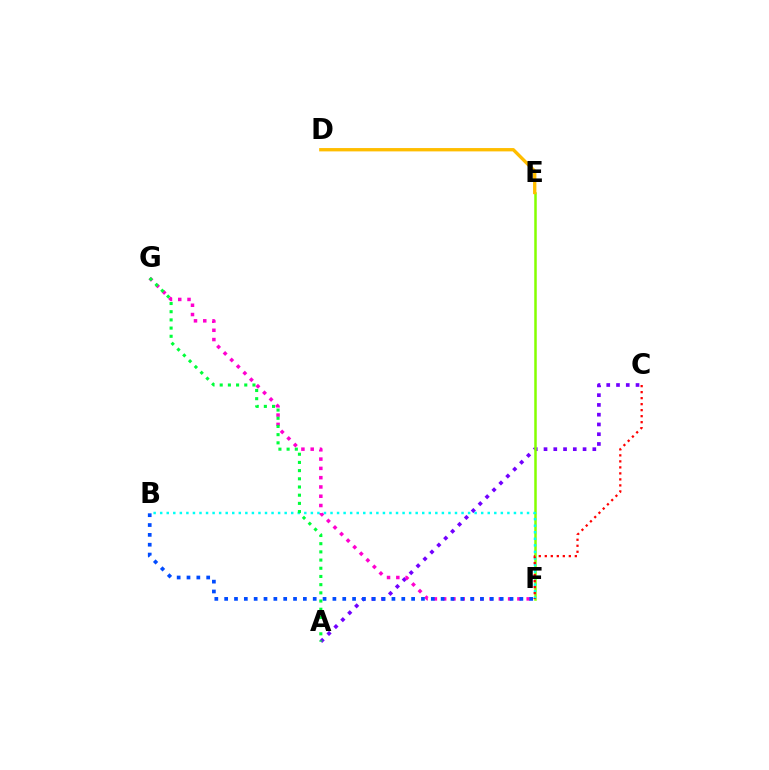{('A', 'C'): [{'color': '#7200ff', 'line_style': 'dotted', 'thickness': 2.65}], ('E', 'F'): [{'color': '#84ff00', 'line_style': 'solid', 'thickness': 1.81}], ('F', 'G'): [{'color': '#ff00cf', 'line_style': 'dotted', 'thickness': 2.52}], ('D', 'E'): [{'color': '#ffbd00', 'line_style': 'solid', 'thickness': 2.4}], ('B', 'F'): [{'color': '#00fff6', 'line_style': 'dotted', 'thickness': 1.78}, {'color': '#004bff', 'line_style': 'dotted', 'thickness': 2.67}], ('A', 'G'): [{'color': '#00ff39', 'line_style': 'dotted', 'thickness': 2.23}], ('C', 'F'): [{'color': '#ff0000', 'line_style': 'dotted', 'thickness': 1.63}]}